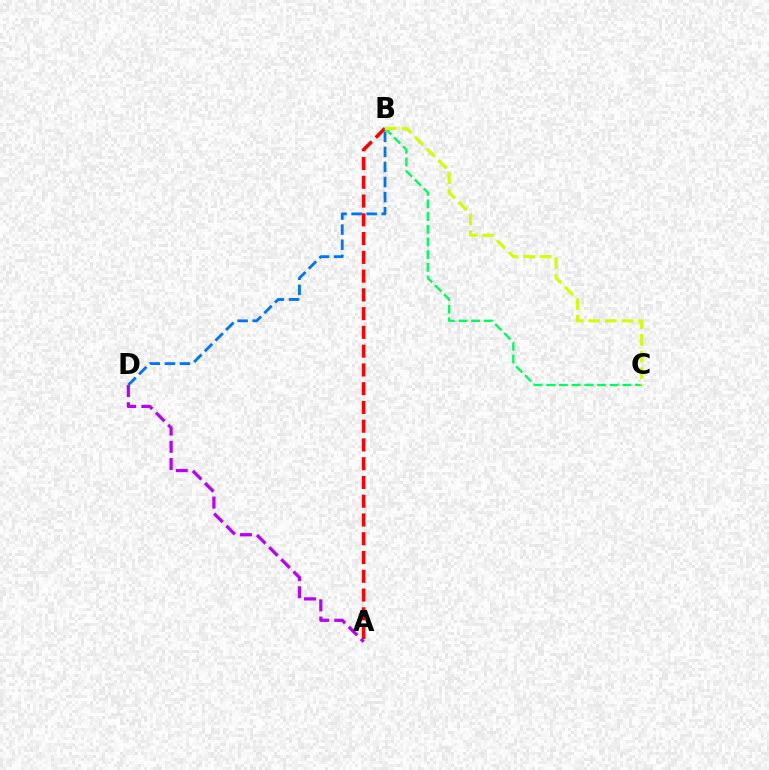{('A', 'B'): [{'color': '#ff0000', 'line_style': 'dashed', 'thickness': 2.55}], ('B', 'D'): [{'color': '#0074ff', 'line_style': 'dashed', 'thickness': 2.05}], ('A', 'D'): [{'color': '#b900ff', 'line_style': 'dashed', 'thickness': 2.34}], ('B', 'C'): [{'color': '#00ff5c', 'line_style': 'dashed', 'thickness': 1.72}, {'color': '#d1ff00', 'line_style': 'dashed', 'thickness': 2.26}]}